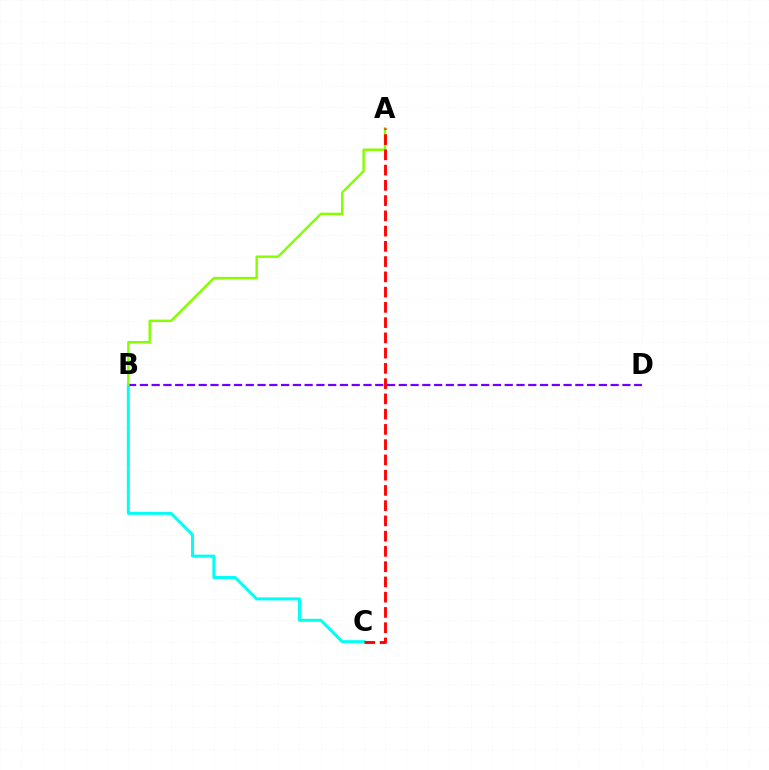{('B', 'C'): [{'color': '#00fff6', 'line_style': 'solid', 'thickness': 2.17}], ('B', 'D'): [{'color': '#7200ff', 'line_style': 'dashed', 'thickness': 1.6}], ('A', 'B'): [{'color': '#84ff00', 'line_style': 'solid', 'thickness': 1.75}], ('A', 'C'): [{'color': '#ff0000', 'line_style': 'dashed', 'thickness': 2.07}]}